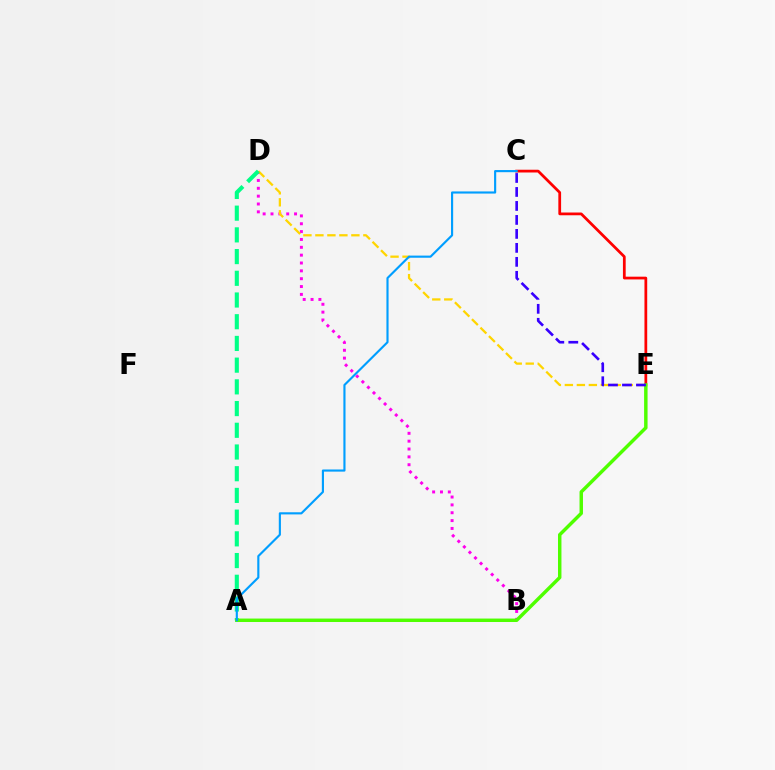{('B', 'D'): [{'color': '#ff00ed', 'line_style': 'dotted', 'thickness': 2.13}], ('D', 'E'): [{'color': '#ffd500', 'line_style': 'dashed', 'thickness': 1.63}], ('A', 'D'): [{'color': '#00ff86', 'line_style': 'dashed', 'thickness': 2.95}], ('C', 'E'): [{'color': '#ff0000', 'line_style': 'solid', 'thickness': 1.98}, {'color': '#3700ff', 'line_style': 'dashed', 'thickness': 1.9}], ('A', 'E'): [{'color': '#4fff00', 'line_style': 'solid', 'thickness': 2.49}], ('A', 'C'): [{'color': '#009eff', 'line_style': 'solid', 'thickness': 1.54}]}